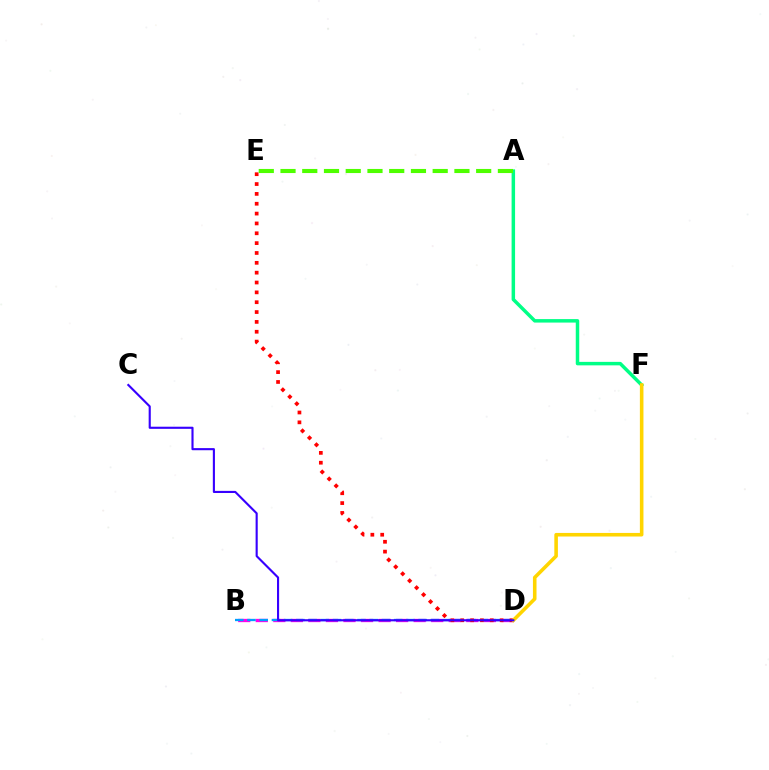{('B', 'D'): [{'color': '#ff00ed', 'line_style': 'dashed', 'thickness': 2.38}, {'color': '#009eff', 'line_style': 'dashed', 'thickness': 1.66}], ('D', 'E'): [{'color': '#ff0000', 'line_style': 'dotted', 'thickness': 2.68}], ('A', 'F'): [{'color': '#00ff86', 'line_style': 'solid', 'thickness': 2.51}], ('A', 'E'): [{'color': '#4fff00', 'line_style': 'dashed', 'thickness': 2.95}], ('D', 'F'): [{'color': '#ffd500', 'line_style': 'solid', 'thickness': 2.57}], ('C', 'D'): [{'color': '#3700ff', 'line_style': 'solid', 'thickness': 1.53}]}